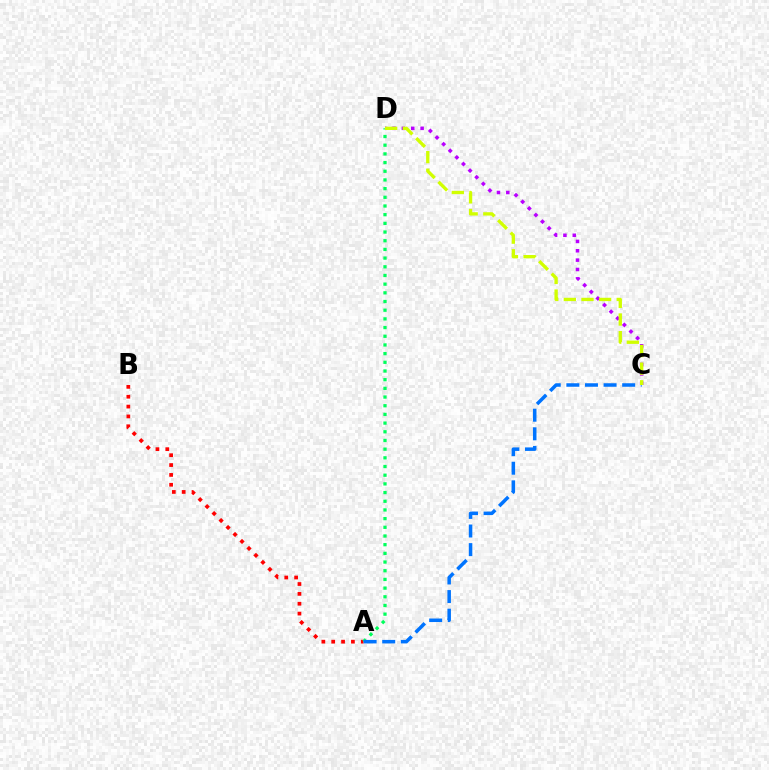{('A', 'B'): [{'color': '#ff0000', 'line_style': 'dotted', 'thickness': 2.68}], ('C', 'D'): [{'color': '#b900ff', 'line_style': 'dotted', 'thickness': 2.54}, {'color': '#d1ff00', 'line_style': 'dashed', 'thickness': 2.39}], ('A', 'D'): [{'color': '#00ff5c', 'line_style': 'dotted', 'thickness': 2.36}], ('A', 'C'): [{'color': '#0074ff', 'line_style': 'dashed', 'thickness': 2.53}]}